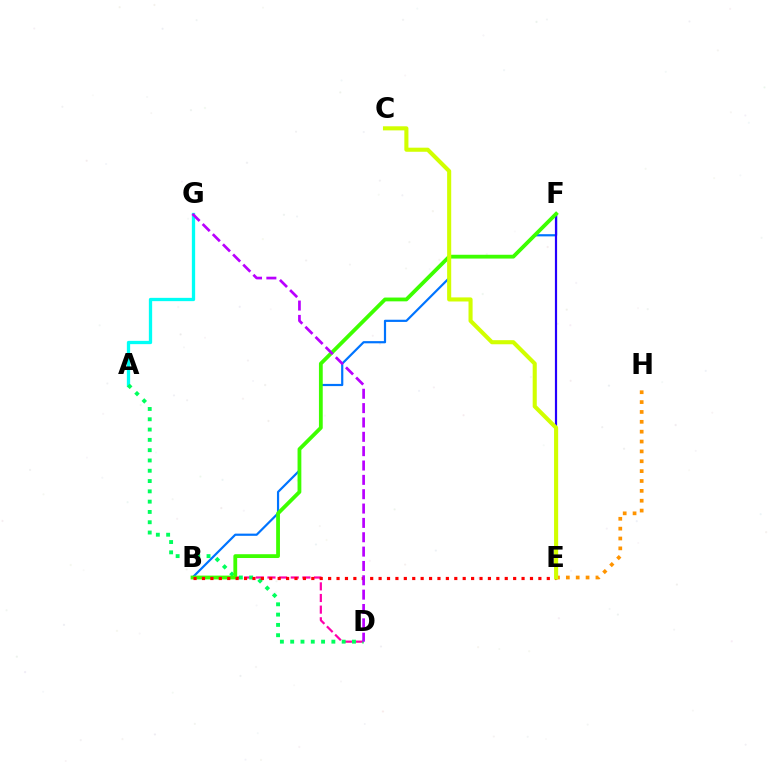{('E', 'H'): [{'color': '#ff9400', 'line_style': 'dotted', 'thickness': 2.68}], ('B', 'D'): [{'color': '#ff00ac', 'line_style': 'dashed', 'thickness': 1.58}], ('A', 'G'): [{'color': '#00fff6', 'line_style': 'solid', 'thickness': 2.37}], ('B', 'F'): [{'color': '#0074ff', 'line_style': 'solid', 'thickness': 1.58}, {'color': '#3dff00', 'line_style': 'solid', 'thickness': 2.73}], ('A', 'D'): [{'color': '#00ff5c', 'line_style': 'dotted', 'thickness': 2.8}], ('E', 'F'): [{'color': '#2500ff', 'line_style': 'solid', 'thickness': 1.58}], ('B', 'E'): [{'color': '#ff0000', 'line_style': 'dotted', 'thickness': 2.28}], ('C', 'E'): [{'color': '#d1ff00', 'line_style': 'solid', 'thickness': 2.94}], ('D', 'G'): [{'color': '#b900ff', 'line_style': 'dashed', 'thickness': 1.95}]}